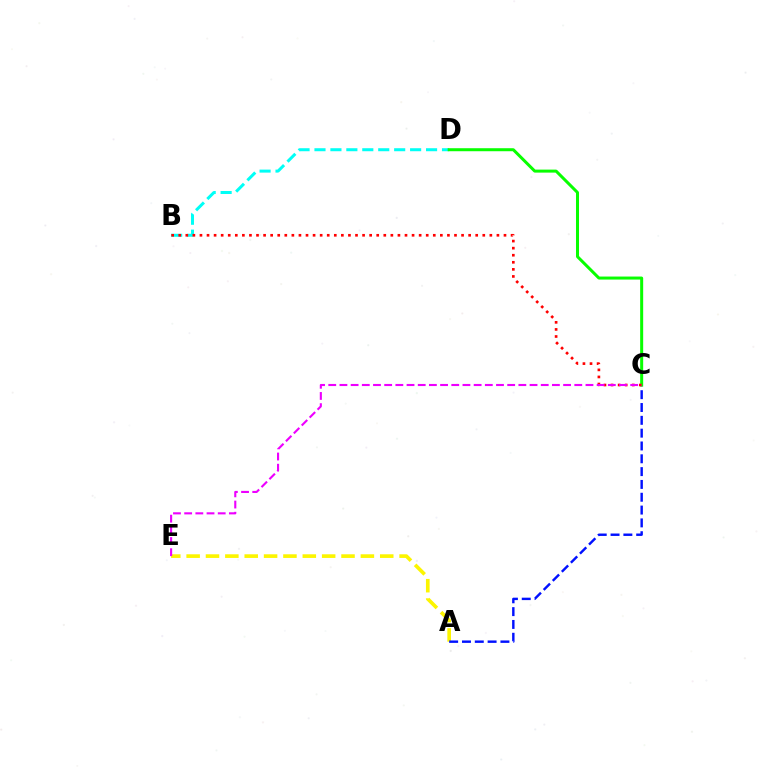{('B', 'D'): [{'color': '#00fff6', 'line_style': 'dashed', 'thickness': 2.17}], ('A', 'E'): [{'color': '#fcf500', 'line_style': 'dashed', 'thickness': 2.63}], ('A', 'C'): [{'color': '#0010ff', 'line_style': 'dashed', 'thickness': 1.74}], ('C', 'D'): [{'color': '#08ff00', 'line_style': 'solid', 'thickness': 2.17}], ('B', 'C'): [{'color': '#ff0000', 'line_style': 'dotted', 'thickness': 1.92}], ('C', 'E'): [{'color': '#ee00ff', 'line_style': 'dashed', 'thickness': 1.52}]}